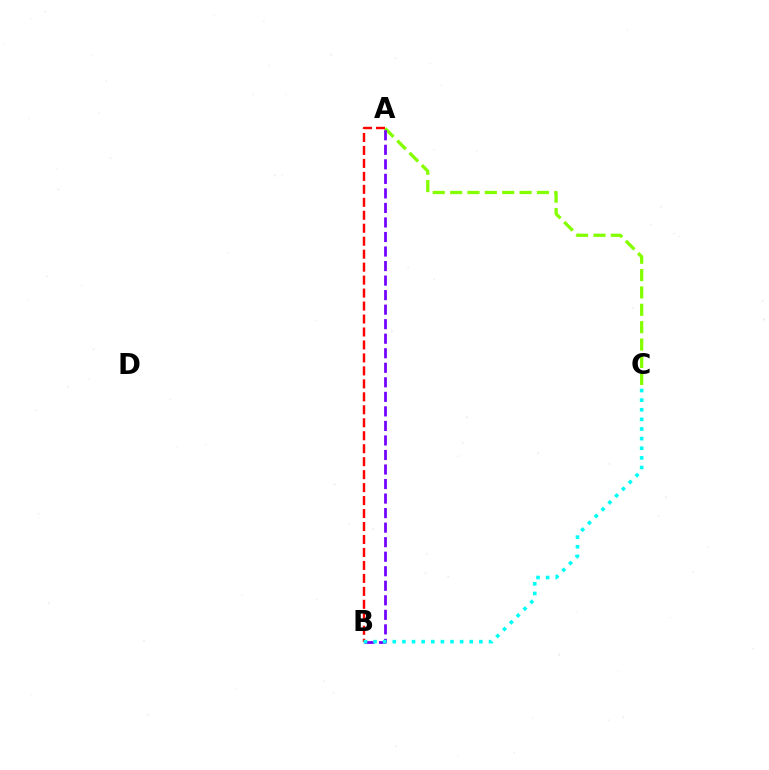{('A', 'C'): [{'color': '#84ff00', 'line_style': 'dashed', 'thickness': 2.36}], ('A', 'B'): [{'color': '#ff0000', 'line_style': 'dashed', 'thickness': 1.76}, {'color': '#7200ff', 'line_style': 'dashed', 'thickness': 1.97}], ('B', 'C'): [{'color': '#00fff6', 'line_style': 'dotted', 'thickness': 2.61}]}